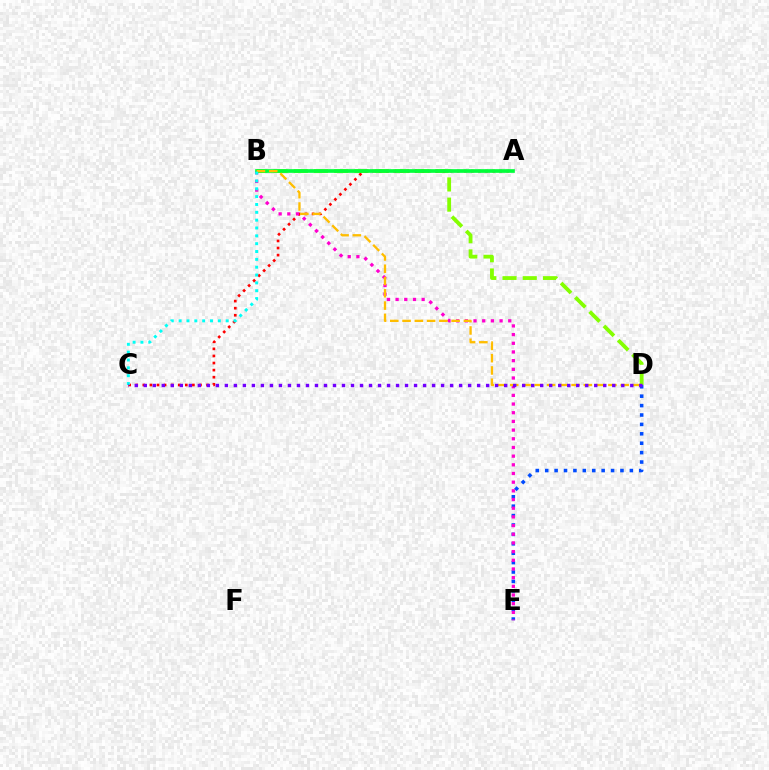{('D', 'E'): [{'color': '#004bff', 'line_style': 'dotted', 'thickness': 2.56}], ('B', 'D'): [{'color': '#84ff00', 'line_style': 'dashed', 'thickness': 2.75}, {'color': '#ffbd00', 'line_style': 'dashed', 'thickness': 1.67}], ('A', 'C'): [{'color': '#ff0000', 'line_style': 'dotted', 'thickness': 1.92}], ('B', 'E'): [{'color': '#ff00cf', 'line_style': 'dotted', 'thickness': 2.36}], ('A', 'B'): [{'color': '#00ff39', 'line_style': 'solid', 'thickness': 2.65}], ('B', 'C'): [{'color': '#00fff6', 'line_style': 'dotted', 'thickness': 2.13}], ('C', 'D'): [{'color': '#7200ff', 'line_style': 'dotted', 'thickness': 2.45}]}